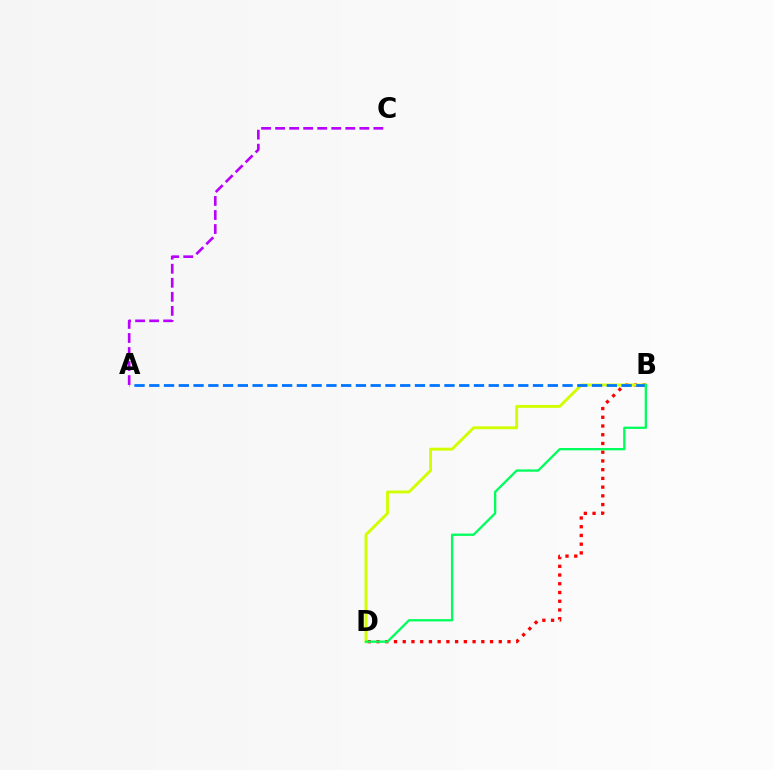{('A', 'C'): [{'color': '#b900ff', 'line_style': 'dashed', 'thickness': 1.91}], ('B', 'D'): [{'color': '#ff0000', 'line_style': 'dotted', 'thickness': 2.37}, {'color': '#d1ff00', 'line_style': 'solid', 'thickness': 2.08}, {'color': '#00ff5c', 'line_style': 'solid', 'thickness': 1.66}], ('A', 'B'): [{'color': '#0074ff', 'line_style': 'dashed', 'thickness': 2.01}]}